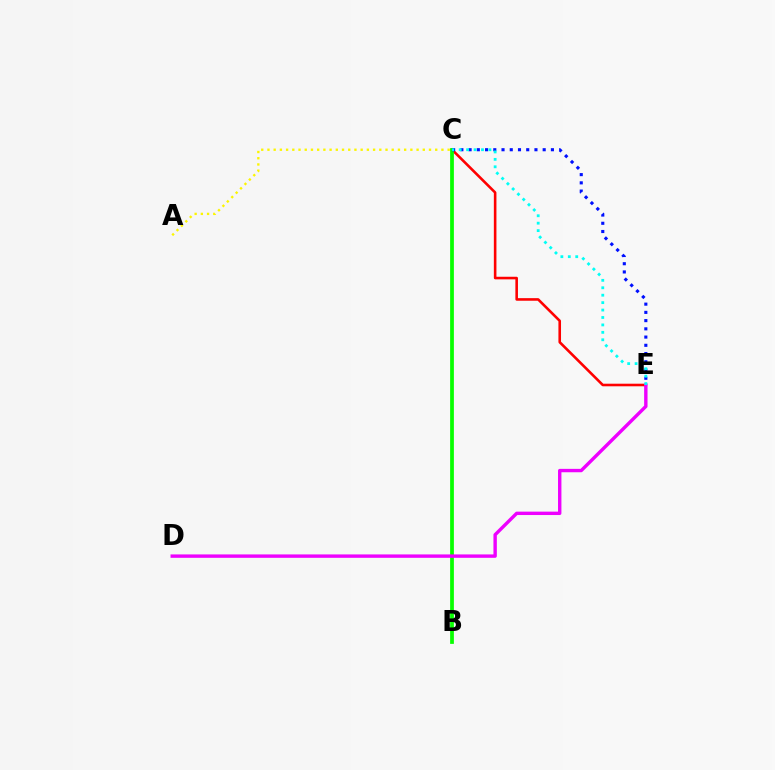{('C', 'E'): [{'color': '#ff0000', 'line_style': 'solid', 'thickness': 1.87}, {'color': '#0010ff', 'line_style': 'dotted', 'thickness': 2.24}, {'color': '#00fff6', 'line_style': 'dotted', 'thickness': 2.02}], ('B', 'C'): [{'color': '#08ff00', 'line_style': 'solid', 'thickness': 2.7}], ('D', 'E'): [{'color': '#ee00ff', 'line_style': 'solid', 'thickness': 2.44}], ('A', 'C'): [{'color': '#fcf500', 'line_style': 'dotted', 'thickness': 1.69}]}